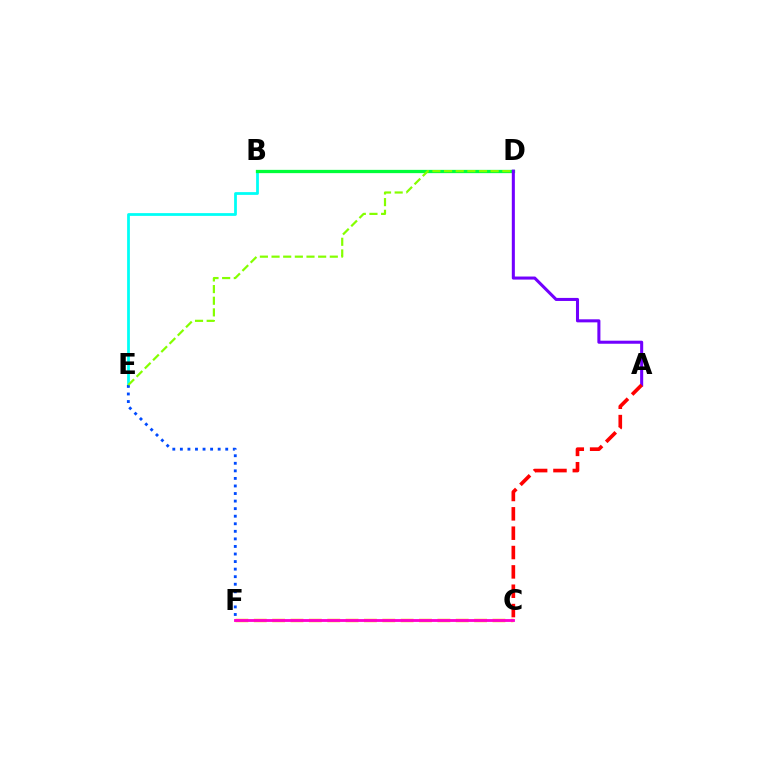{('C', 'F'): [{'color': '#ffbd00', 'line_style': 'dashed', 'thickness': 2.49}, {'color': '#ff00cf', 'line_style': 'solid', 'thickness': 2.05}], ('B', 'E'): [{'color': '#00fff6', 'line_style': 'solid', 'thickness': 1.99}], ('B', 'D'): [{'color': '#00ff39', 'line_style': 'solid', 'thickness': 2.36}], ('A', 'D'): [{'color': '#7200ff', 'line_style': 'solid', 'thickness': 2.2}], ('E', 'F'): [{'color': '#004bff', 'line_style': 'dotted', 'thickness': 2.05}], ('A', 'C'): [{'color': '#ff0000', 'line_style': 'dashed', 'thickness': 2.63}], ('D', 'E'): [{'color': '#84ff00', 'line_style': 'dashed', 'thickness': 1.58}]}